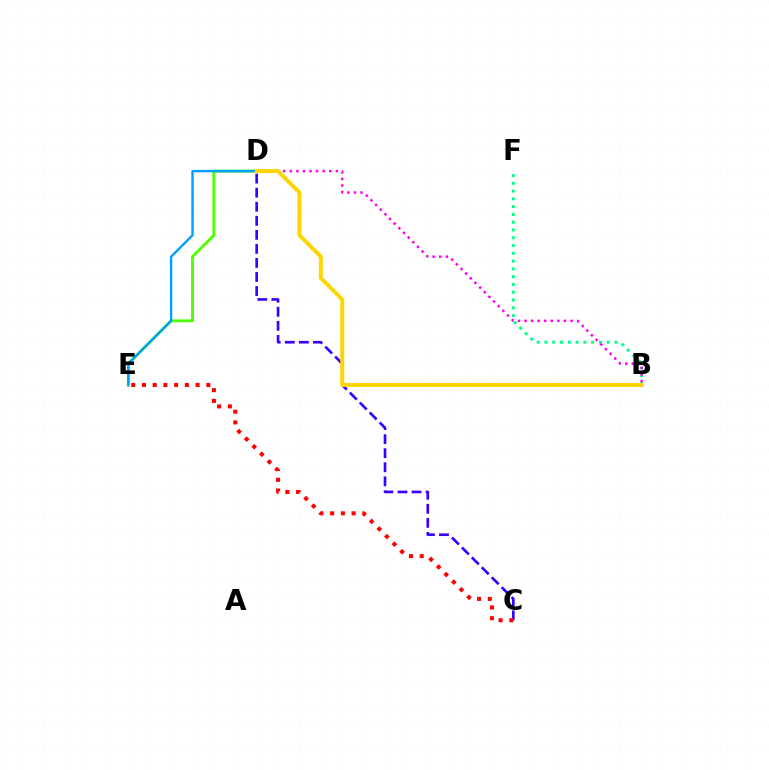{('C', 'D'): [{'color': '#3700ff', 'line_style': 'dashed', 'thickness': 1.91}], ('C', 'E'): [{'color': '#ff0000', 'line_style': 'dotted', 'thickness': 2.91}], ('D', 'E'): [{'color': '#4fff00', 'line_style': 'solid', 'thickness': 2.08}, {'color': '#009eff', 'line_style': 'solid', 'thickness': 1.71}], ('B', 'F'): [{'color': '#00ff86', 'line_style': 'dotted', 'thickness': 2.11}], ('B', 'D'): [{'color': '#ff00ed', 'line_style': 'dotted', 'thickness': 1.79}, {'color': '#ffd500', 'line_style': 'solid', 'thickness': 2.85}]}